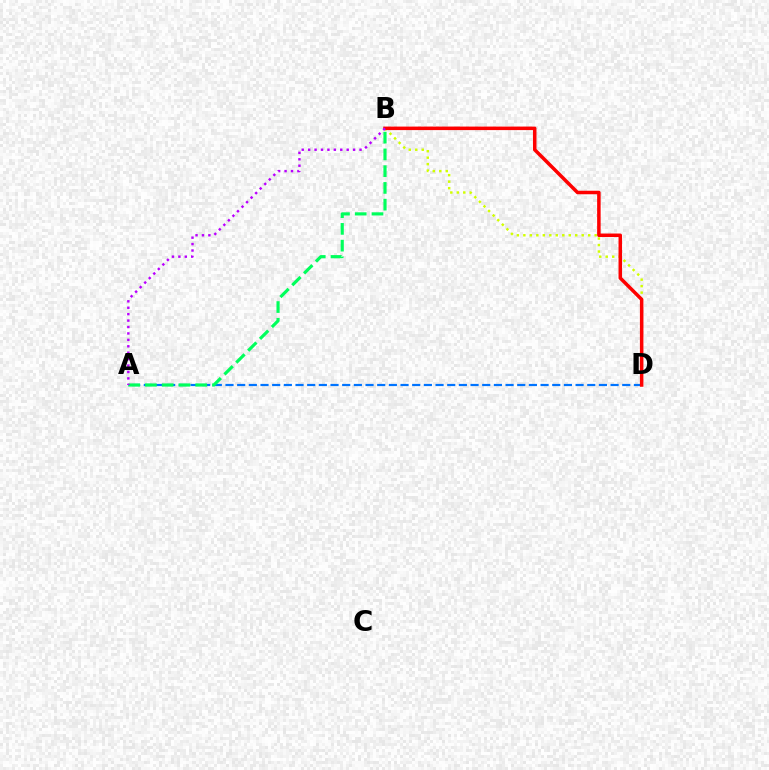{('B', 'D'): [{'color': '#d1ff00', 'line_style': 'dotted', 'thickness': 1.76}, {'color': '#ff0000', 'line_style': 'solid', 'thickness': 2.53}], ('A', 'D'): [{'color': '#0074ff', 'line_style': 'dashed', 'thickness': 1.59}], ('A', 'B'): [{'color': '#00ff5c', 'line_style': 'dashed', 'thickness': 2.28}, {'color': '#b900ff', 'line_style': 'dotted', 'thickness': 1.75}]}